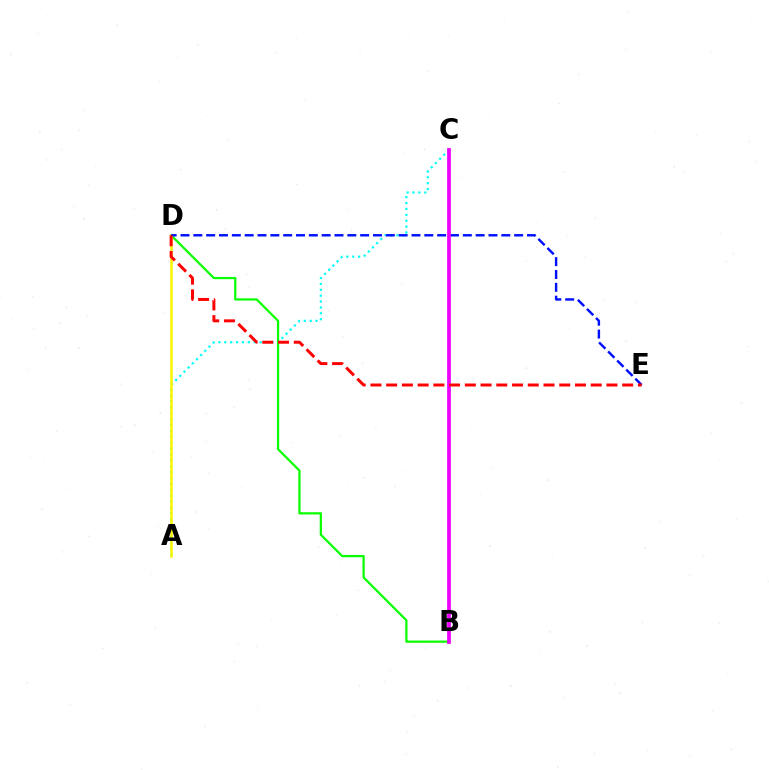{('A', 'C'): [{'color': '#00fff6', 'line_style': 'dotted', 'thickness': 1.6}], ('B', 'D'): [{'color': '#08ff00', 'line_style': 'solid', 'thickness': 1.6}], ('A', 'D'): [{'color': '#fcf500', 'line_style': 'solid', 'thickness': 1.82}], ('D', 'E'): [{'color': '#0010ff', 'line_style': 'dashed', 'thickness': 1.74}, {'color': '#ff0000', 'line_style': 'dashed', 'thickness': 2.14}], ('B', 'C'): [{'color': '#ee00ff', 'line_style': 'solid', 'thickness': 2.7}]}